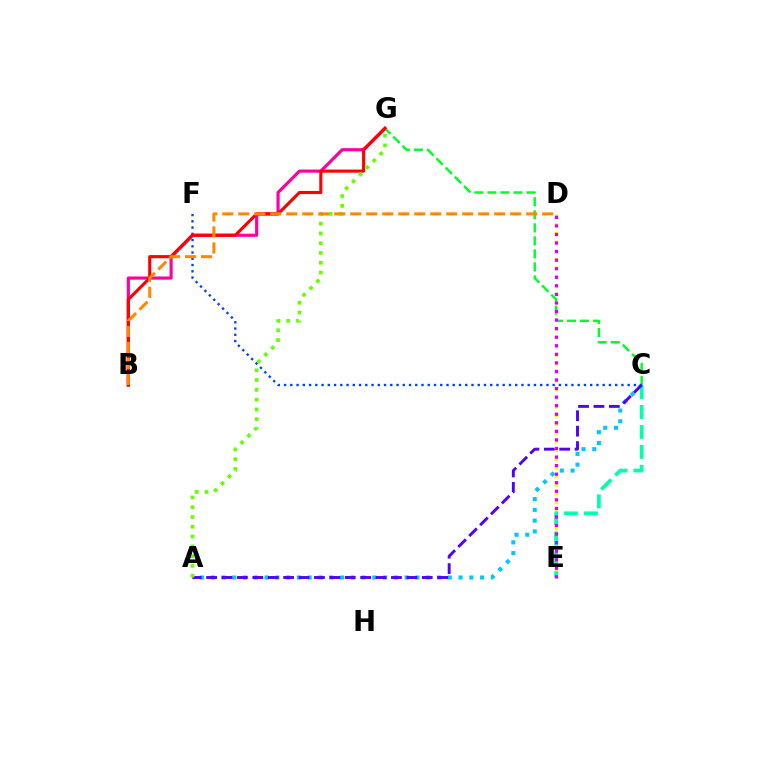{('B', 'G'): [{'color': '#ff00a0', 'line_style': 'solid', 'thickness': 2.27}, {'color': '#ff0000', 'line_style': 'solid', 'thickness': 2.24}], ('A', 'C'): [{'color': '#00c7ff', 'line_style': 'dotted', 'thickness': 2.93}, {'color': '#4f00ff', 'line_style': 'dashed', 'thickness': 2.09}], ('C', 'G'): [{'color': '#00ff27', 'line_style': 'dashed', 'thickness': 1.77}], ('D', 'E'): [{'color': '#eeff00', 'line_style': 'dotted', 'thickness': 2.36}, {'color': '#d600ff', 'line_style': 'dotted', 'thickness': 2.33}], ('C', 'E'): [{'color': '#00ffaf', 'line_style': 'dashed', 'thickness': 2.71}], ('C', 'F'): [{'color': '#003fff', 'line_style': 'dotted', 'thickness': 1.7}], ('A', 'G'): [{'color': '#66ff00', 'line_style': 'dotted', 'thickness': 2.66}], ('B', 'D'): [{'color': '#ff8800', 'line_style': 'dashed', 'thickness': 2.17}]}